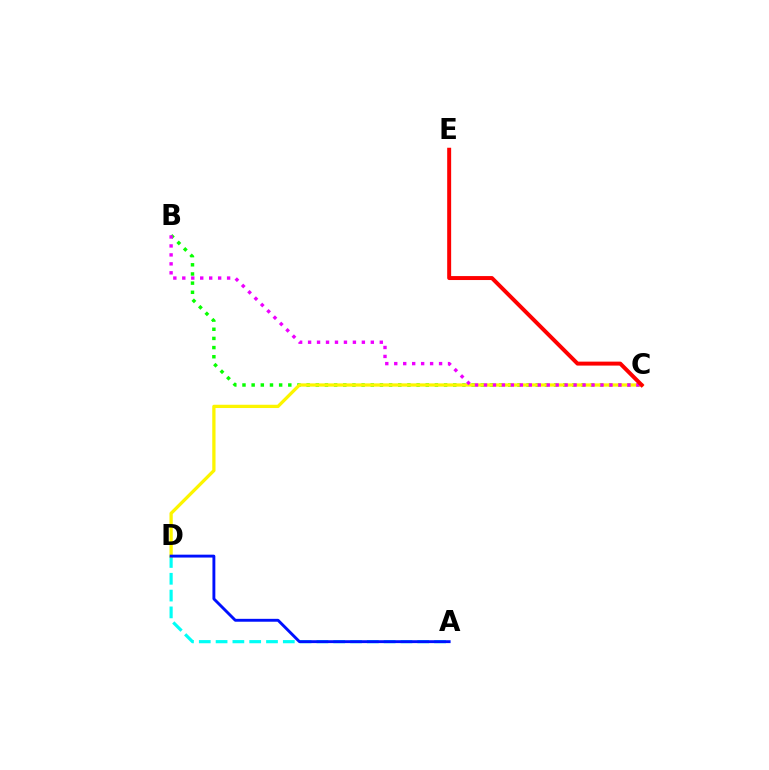{('B', 'C'): [{'color': '#08ff00', 'line_style': 'dotted', 'thickness': 2.49}, {'color': '#ee00ff', 'line_style': 'dotted', 'thickness': 2.44}], ('A', 'D'): [{'color': '#00fff6', 'line_style': 'dashed', 'thickness': 2.28}, {'color': '#0010ff', 'line_style': 'solid', 'thickness': 2.08}], ('C', 'D'): [{'color': '#fcf500', 'line_style': 'solid', 'thickness': 2.36}], ('C', 'E'): [{'color': '#ff0000', 'line_style': 'solid', 'thickness': 2.85}]}